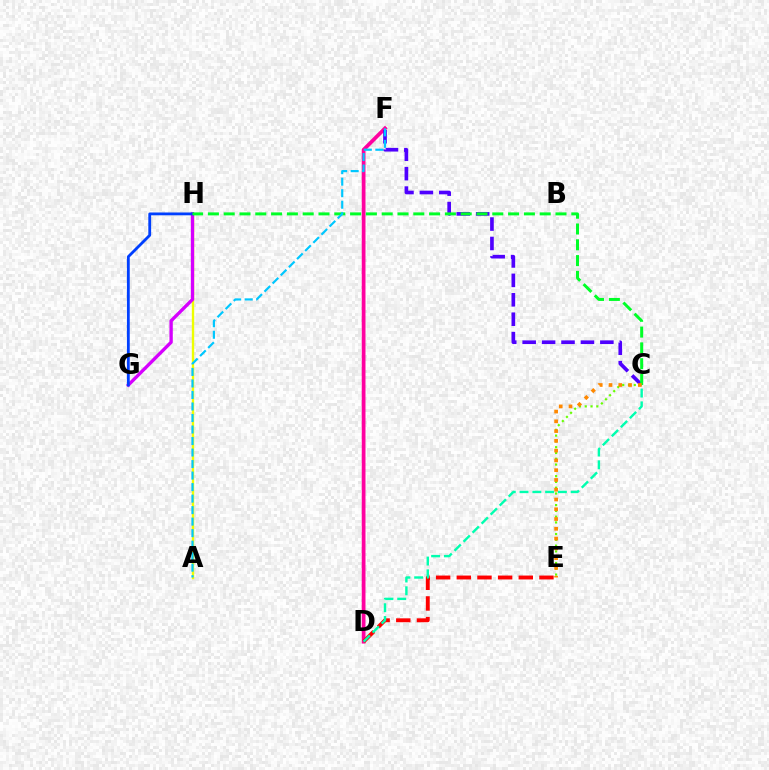{('D', 'F'): [{'color': '#ff00a0', 'line_style': 'solid', 'thickness': 2.69}], ('D', 'E'): [{'color': '#ff0000', 'line_style': 'dashed', 'thickness': 2.81}], ('C', 'E'): [{'color': '#66ff00', 'line_style': 'dotted', 'thickness': 1.57}, {'color': '#ff8800', 'line_style': 'dotted', 'thickness': 2.66}], ('A', 'H'): [{'color': '#eeff00', 'line_style': 'solid', 'thickness': 1.7}], ('G', 'H'): [{'color': '#d600ff', 'line_style': 'solid', 'thickness': 2.41}, {'color': '#003fff', 'line_style': 'solid', 'thickness': 2.03}], ('C', 'F'): [{'color': '#4f00ff', 'line_style': 'dashed', 'thickness': 2.64}], ('C', 'H'): [{'color': '#00ff27', 'line_style': 'dashed', 'thickness': 2.15}], ('A', 'F'): [{'color': '#00c7ff', 'line_style': 'dashed', 'thickness': 1.56}], ('C', 'D'): [{'color': '#00ffaf', 'line_style': 'dashed', 'thickness': 1.74}]}